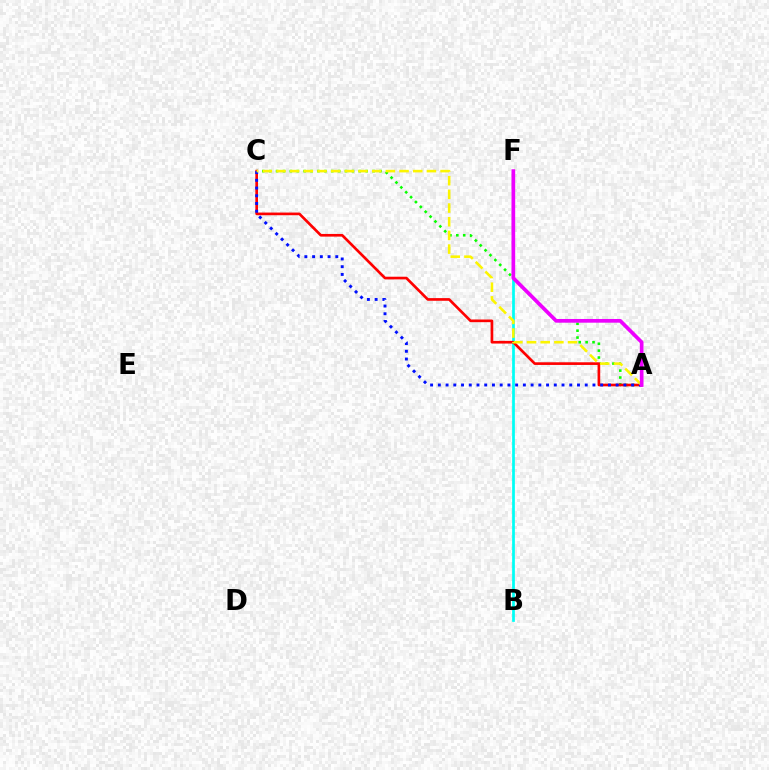{('B', 'F'): [{'color': '#00fff6', 'line_style': 'solid', 'thickness': 1.96}], ('A', 'C'): [{'color': '#08ff00', 'line_style': 'dotted', 'thickness': 1.87}, {'color': '#ff0000', 'line_style': 'solid', 'thickness': 1.92}, {'color': '#0010ff', 'line_style': 'dotted', 'thickness': 2.1}, {'color': '#fcf500', 'line_style': 'dashed', 'thickness': 1.86}], ('A', 'F'): [{'color': '#ee00ff', 'line_style': 'solid', 'thickness': 2.66}]}